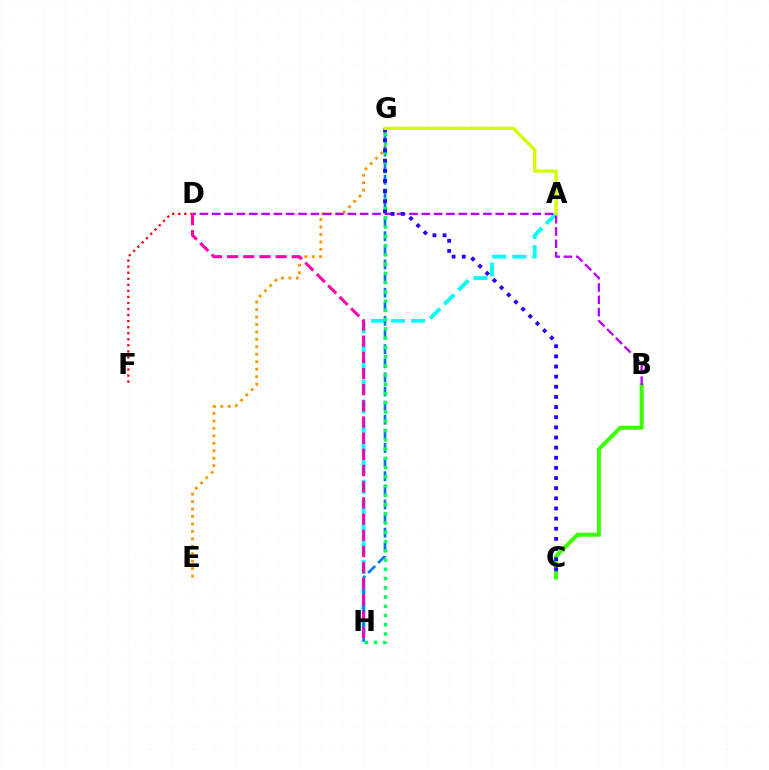{('E', 'G'): [{'color': '#ff9400', 'line_style': 'dotted', 'thickness': 2.03}], ('B', 'C'): [{'color': '#3dff00', 'line_style': 'solid', 'thickness': 2.9}], ('A', 'H'): [{'color': '#00fff6', 'line_style': 'dashed', 'thickness': 2.72}], ('G', 'H'): [{'color': '#0074ff', 'line_style': 'dashed', 'thickness': 1.92}, {'color': '#00ff5c', 'line_style': 'dotted', 'thickness': 2.51}], ('D', 'F'): [{'color': '#ff0000', 'line_style': 'dotted', 'thickness': 1.64}], ('B', 'D'): [{'color': '#b900ff', 'line_style': 'dashed', 'thickness': 1.67}], ('D', 'H'): [{'color': '#ff00ac', 'line_style': 'dashed', 'thickness': 2.2}], ('C', 'G'): [{'color': '#2500ff', 'line_style': 'dotted', 'thickness': 2.75}], ('A', 'G'): [{'color': '#d1ff00', 'line_style': 'solid', 'thickness': 2.41}]}